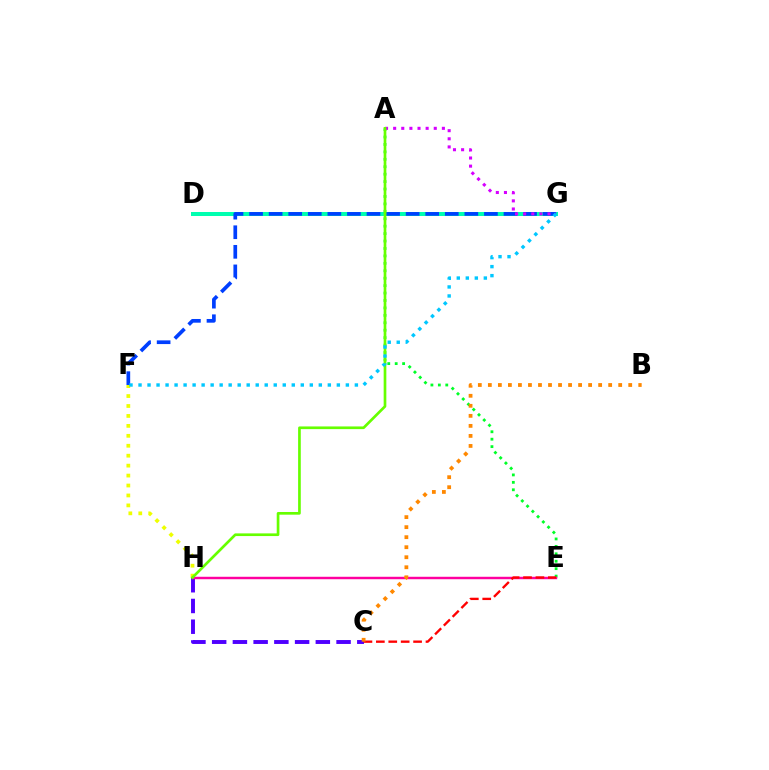{('D', 'G'): [{'color': '#00ffaf', 'line_style': 'solid', 'thickness': 2.88}], ('C', 'H'): [{'color': '#4f00ff', 'line_style': 'dashed', 'thickness': 2.82}], ('F', 'H'): [{'color': '#eeff00', 'line_style': 'dotted', 'thickness': 2.7}], ('F', 'G'): [{'color': '#003fff', 'line_style': 'dashed', 'thickness': 2.66}, {'color': '#00c7ff', 'line_style': 'dotted', 'thickness': 2.45}], ('A', 'E'): [{'color': '#00ff27', 'line_style': 'dotted', 'thickness': 2.02}], ('E', 'H'): [{'color': '#ff00a0', 'line_style': 'solid', 'thickness': 1.76}], ('A', 'G'): [{'color': '#d600ff', 'line_style': 'dotted', 'thickness': 2.21}], ('C', 'E'): [{'color': '#ff0000', 'line_style': 'dashed', 'thickness': 1.69}], ('A', 'H'): [{'color': '#66ff00', 'line_style': 'solid', 'thickness': 1.93}], ('B', 'C'): [{'color': '#ff8800', 'line_style': 'dotted', 'thickness': 2.72}]}